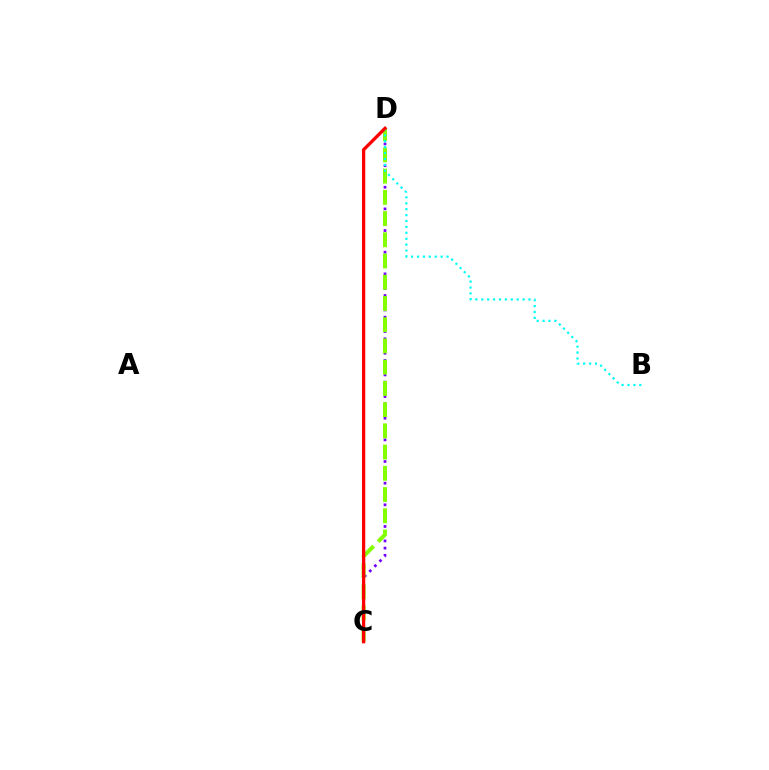{('C', 'D'): [{'color': '#7200ff', 'line_style': 'dotted', 'thickness': 1.96}, {'color': '#84ff00', 'line_style': 'dashed', 'thickness': 2.88}, {'color': '#ff0000', 'line_style': 'solid', 'thickness': 2.38}], ('B', 'D'): [{'color': '#00fff6', 'line_style': 'dotted', 'thickness': 1.6}]}